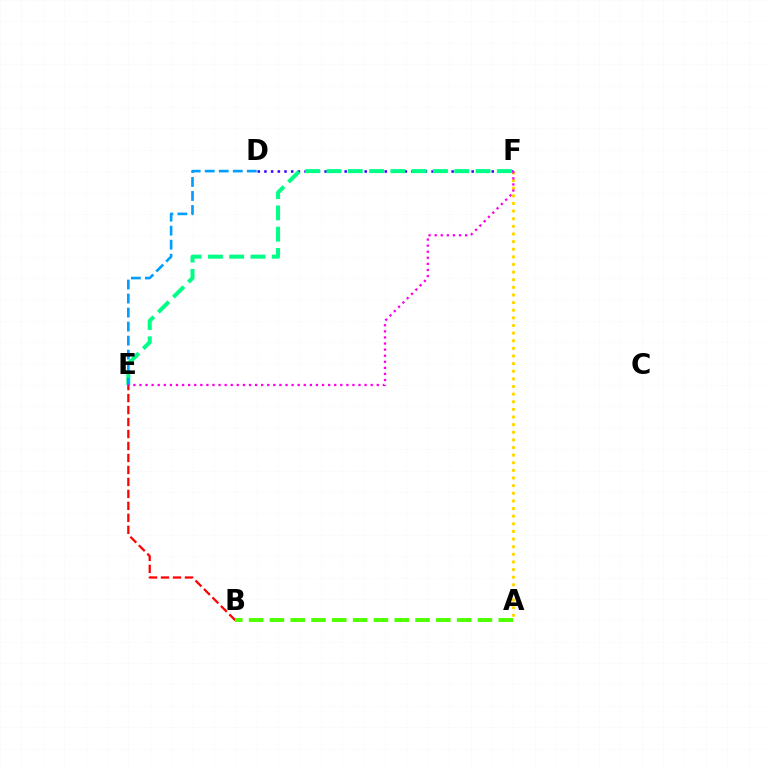{('D', 'F'): [{'color': '#3700ff', 'line_style': 'dotted', 'thickness': 1.82}], ('A', 'F'): [{'color': '#ffd500', 'line_style': 'dotted', 'thickness': 2.07}], ('E', 'F'): [{'color': '#00ff86', 'line_style': 'dashed', 'thickness': 2.89}, {'color': '#ff00ed', 'line_style': 'dotted', 'thickness': 1.65}], ('B', 'E'): [{'color': '#ff0000', 'line_style': 'dashed', 'thickness': 1.63}], ('D', 'E'): [{'color': '#009eff', 'line_style': 'dashed', 'thickness': 1.9}], ('A', 'B'): [{'color': '#4fff00', 'line_style': 'dashed', 'thickness': 2.83}]}